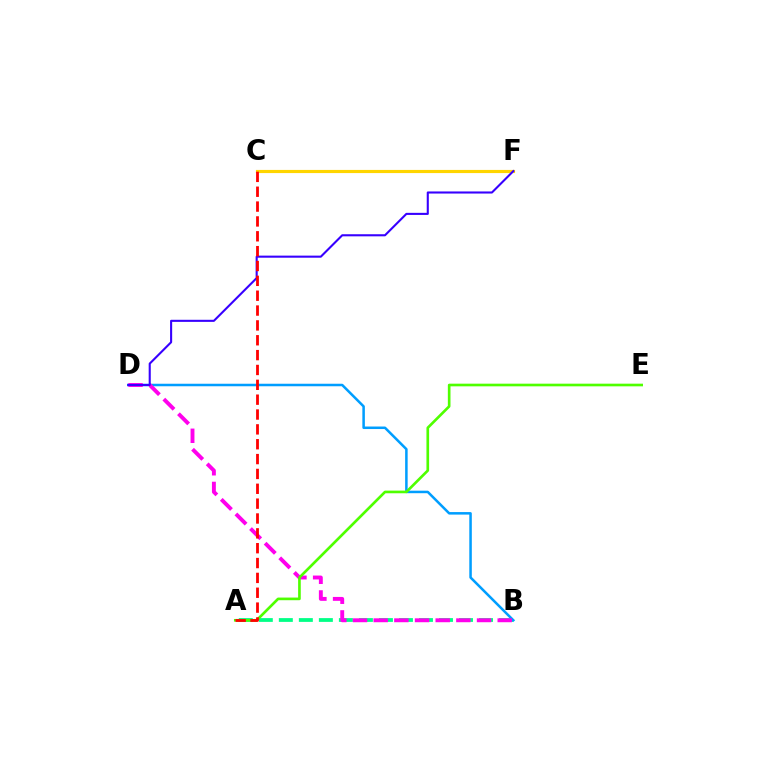{('A', 'B'): [{'color': '#00ff86', 'line_style': 'dashed', 'thickness': 2.72}], ('B', 'D'): [{'color': '#009eff', 'line_style': 'solid', 'thickness': 1.81}, {'color': '#ff00ed', 'line_style': 'dashed', 'thickness': 2.81}], ('A', 'E'): [{'color': '#4fff00', 'line_style': 'solid', 'thickness': 1.91}], ('C', 'F'): [{'color': '#ffd500', 'line_style': 'solid', 'thickness': 2.27}], ('D', 'F'): [{'color': '#3700ff', 'line_style': 'solid', 'thickness': 1.51}], ('A', 'C'): [{'color': '#ff0000', 'line_style': 'dashed', 'thickness': 2.02}]}